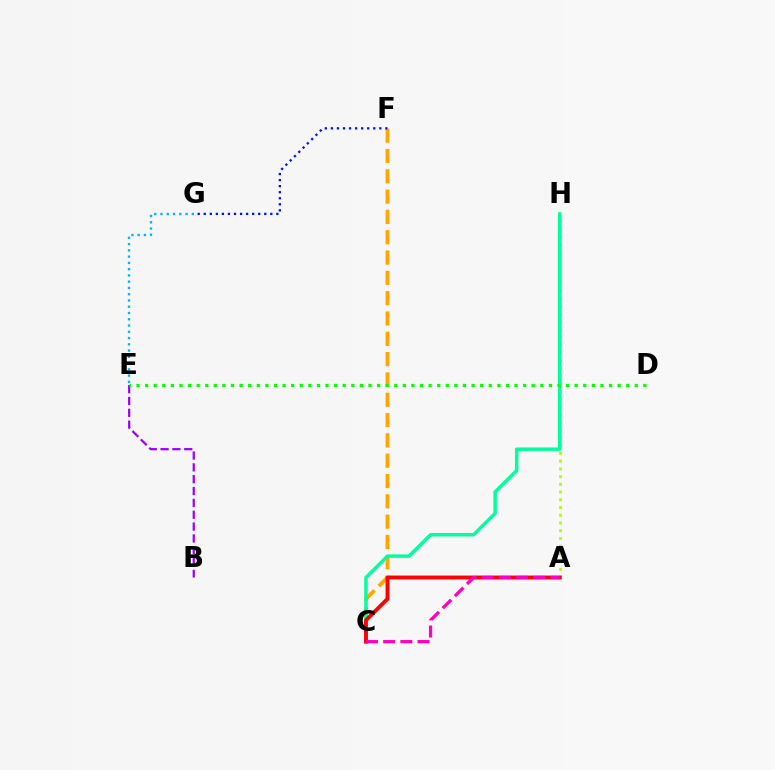{('A', 'H'): [{'color': '#b3ff00', 'line_style': 'dotted', 'thickness': 2.1}], ('C', 'F'): [{'color': '#ffa500', 'line_style': 'dashed', 'thickness': 2.76}], ('B', 'E'): [{'color': '#9b00ff', 'line_style': 'dashed', 'thickness': 1.61}], ('C', 'H'): [{'color': '#00ff9d', 'line_style': 'solid', 'thickness': 2.47}], ('D', 'E'): [{'color': '#08ff00', 'line_style': 'dotted', 'thickness': 2.33}], ('A', 'C'): [{'color': '#ff0000', 'line_style': 'solid', 'thickness': 2.79}, {'color': '#ff00bd', 'line_style': 'dashed', 'thickness': 2.33}], ('F', 'G'): [{'color': '#0010ff', 'line_style': 'dotted', 'thickness': 1.64}], ('E', 'G'): [{'color': '#00b5ff', 'line_style': 'dotted', 'thickness': 1.7}]}